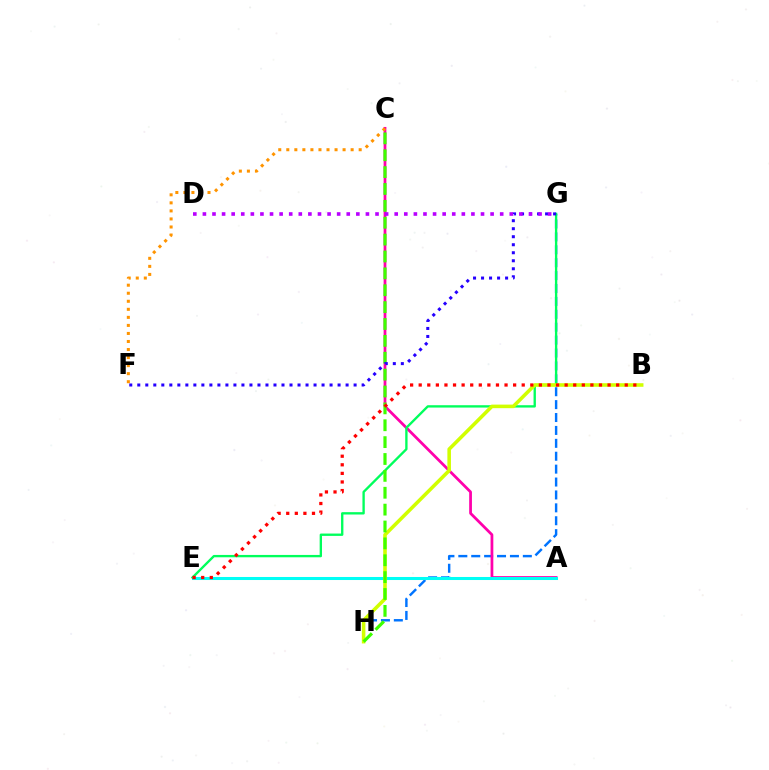{('G', 'H'): [{'color': '#0074ff', 'line_style': 'dashed', 'thickness': 1.75}], ('A', 'C'): [{'color': '#ff00ac', 'line_style': 'solid', 'thickness': 1.99}], ('A', 'E'): [{'color': '#00fff6', 'line_style': 'solid', 'thickness': 2.19}], ('E', 'G'): [{'color': '#00ff5c', 'line_style': 'solid', 'thickness': 1.69}], ('B', 'H'): [{'color': '#d1ff00', 'line_style': 'solid', 'thickness': 2.57}], ('C', 'F'): [{'color': '#ff9400', 'line_style': 'dotted', 'thickness': 2.19}], ('C', 'H'): [{'color': '#3dff00', 'line_style': 'dashed', 'thickness': 2.29}], ('F', 'G'): [{'color': '#2500ff', 'line_style': 'dotted', 'thickness': 2.18}], ('B', 'E'): [{'color': '#ff0000', 'line_style': 'dotted', 'thickness': 2.33}], ('D', 'G'): [{'color': '#b900ff', 'line_style': 'dotted', 'thickness': 2.61}]}